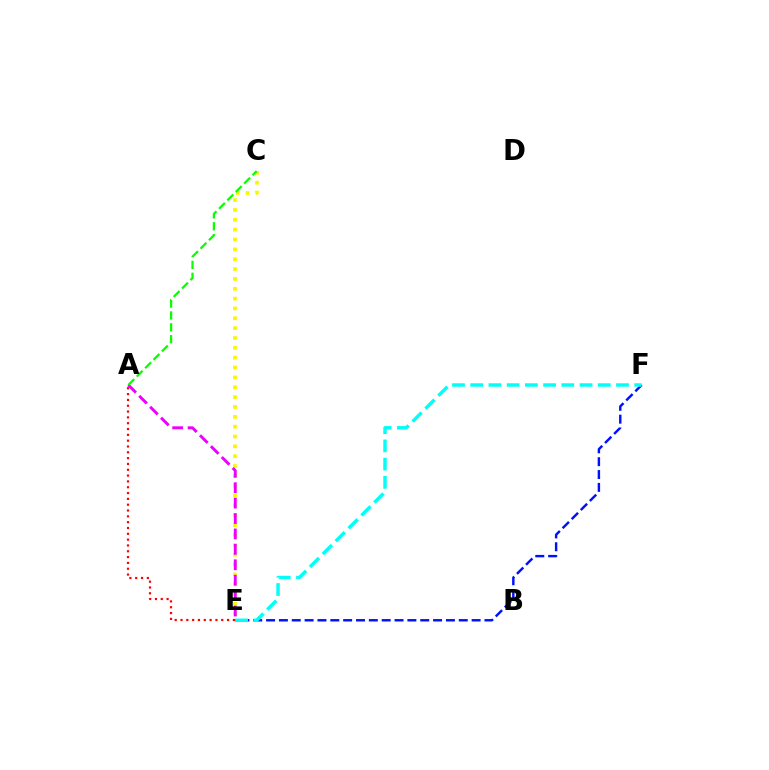{('A', 'E'): [{'color': '#ff0000', 'line_style': 'dotted', 'thickness': 1.58}, {'color': '#ee00ff', 'line_style': 'dashed', 'thickness': 2.09}], ('C', 'E'): [{'color': '#fcf500', 'line_style': 'dotted', 'thickness': 2.68}], ('E', 'F'): [{'color': '#0010ff', 'line_style': 'dashed', 'thickness': 1.75}, {'color': '#00fff6', 'line_style': 'dashed', 'thickness': 2.48}], ('A', 'C'): [{'color': '#08ff00', 'line_style': 'dashed', 'thickness': 1.61}]}